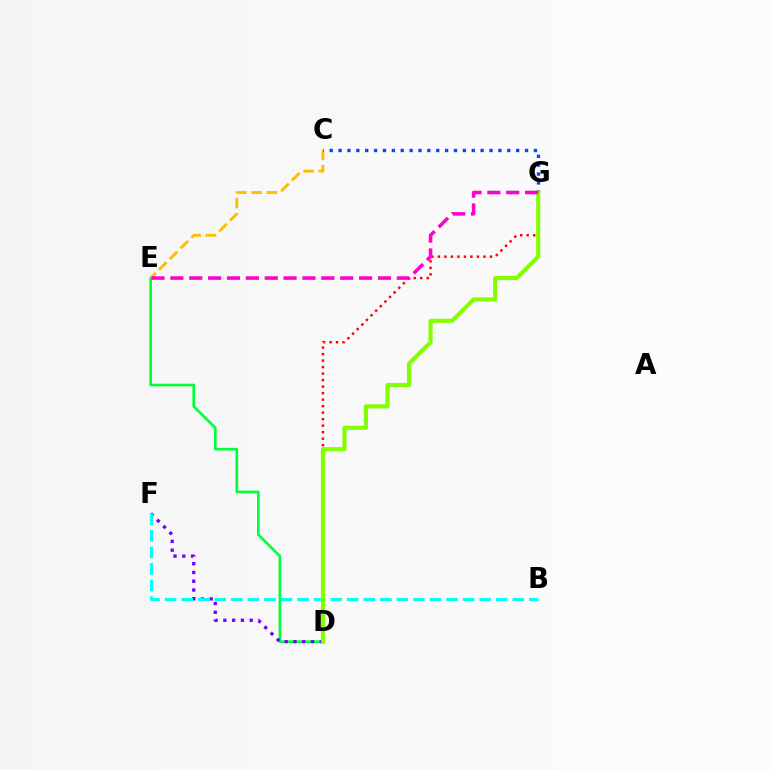{('D', 'E'): [{'color': '#00ff39', 'line_style': 'solid', 'thickness': 1.9}], ('D', 'G'): [{'color': '#ff0000', 'line_style': 'dotted', 'thickness': 1.77}, {'color': '#84ff00', 'line_style': 'solid', 'thickness': 2.98}], ('C', 'E'): [{'color': '#ffbd00', 'line_style': 'dashed', 'thickness': 2.06}], ('D', 'F'): [{'color': '#7200ff', 'line_style': 'dotted', 'thickness': 2.38}], ('C', 'G'): [{'color': '#004bff', 'line_style': 'dotted', 'thickness': 2.41}], ('B', 'F'): [{'color': '#00fff6', 'line_style': 'dashed', 'thickness': 2.25}], ('E', 'G'): [{'color': '#ff00cf', 'line_style': 'dashed', 'thickness': 2.56}]}